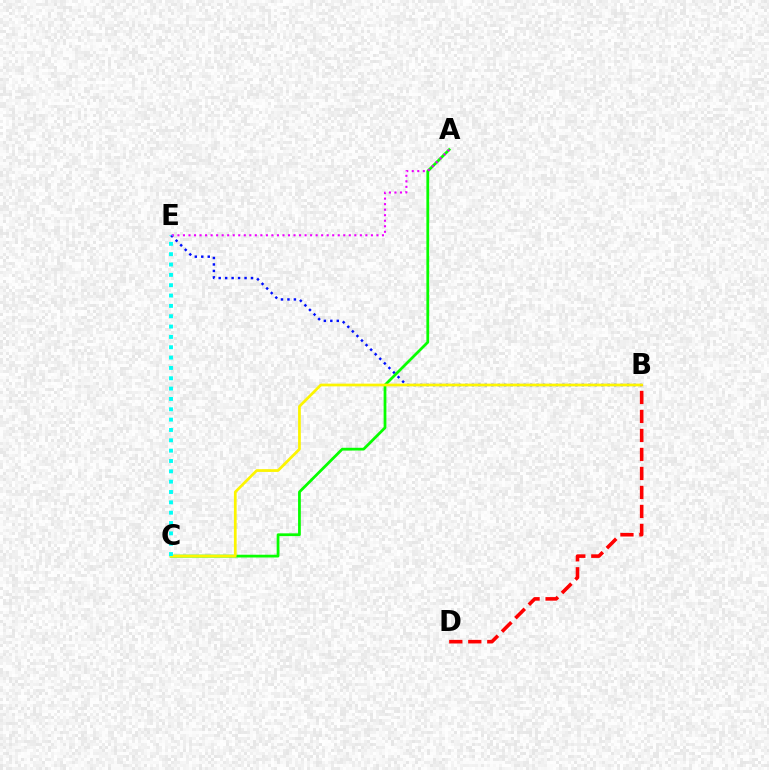{('B', 'E'): [{'color': '#0010ff', 'line_style': 'dotted', 'thickness': 1.76}], ('A', 'C'): [{'color': '#08ff00', 'line_style': 'solid', 'thickness': 1.99}], ('A', 'E'): [{'color': '#ee00ff', 'line_style': 'dotted', 'thickness': 1.5}], ('B', 'C'): [{'color': '#fcf500', 'line_style': 'solid', 'thickness': 1.96}], ('C', 'E'): [{'color': '#00fff6', 'line_style': 'dotted', 'thickness': 2.81}], ('B', 'D'): [{'color': '#ff0000', 'line_style': 'dashed', 'thickness': 2.58}]}